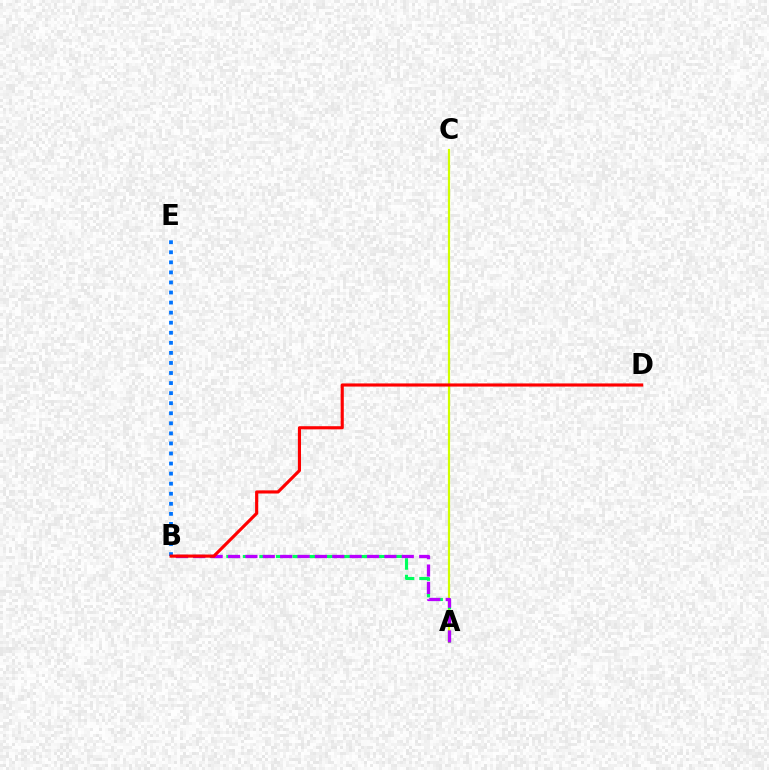{('A', 'C'): [{'color': '#d1ff00', 'line_style': 'solid', 'thickness': 1.58}], ('B', 'E'): [{'color': '#0074ff', 'line_style': 'dotted', 'thickness': 2.73}], ('A', 'B'): [{'color': '#00ff5c', 'line_style': 'dashed', 'thickness': 2.25}, {'color': '#b900ff', 'line_style': 'dashed', 'thickness': 2.36}], ('B', 'D'): [{'color': '#ff0000', 'line_style': 'solid', 'thickness': 2.26}]}